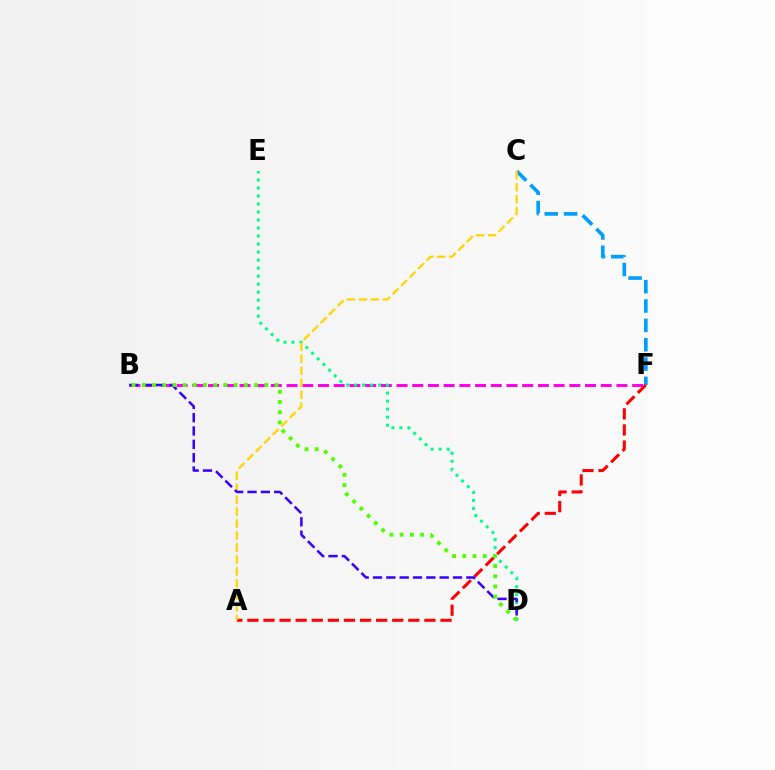{('C', 'F'): [{'color': '#009eff', 'line_style': 'dashed', 'thickness': 2.63}], ('B', 'F'): [{'color': '#ff00ed', 'line_style': 'dashed', 'thickness': 2.13}], ('A', 'F'): [{'color': '#ff0000', 'line_style': 'dashed', 'thickness': 2.19}], ('D', 'E'): [{'color': '#00ff86', 'line_style': 'dotted', 'thickness': 2.18}], ('A', 'C'): [{'color': '#ffd500', 'line_style': 'dashed', 'thickness': 1.63}], ('B', 'D'): [{'color': '#3700ff', 'line_style': 'dashed', 'thickness': 1.81}, {'color': '#4fff00', 'line_style': 'dotted', 'thickness': 2.77}]}